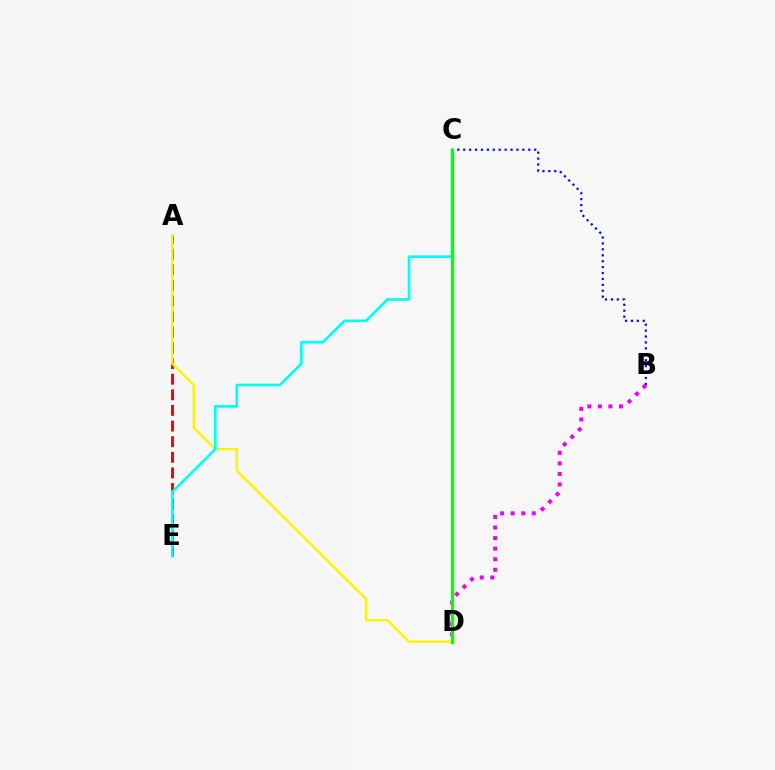{('B', 'C'): [{'color': '#0010ff', 'line_style': 'dotted', 'thickness': 1.61}], ('B', 'D'): [{'color': '#ee00ff', 'line_style': 'dotted', 'thickness': 2.87}], ('A', 'E'): [{'color': '#ff0000', 'line_style': 'dashed', 'thickness': 2.12}], ('A', 'D'): [{'color': '#fcf500', 'line_style': 'solid', 'thickness': 1.74}], ('C', 'E'): [{'color': '#00fff6', 'line_style': 'solid', 'thickness': 1.92}], ('C', 'D'): [{'color': '#08ff00', 'line_style': 'solid', 'thickness': 2.39}]}